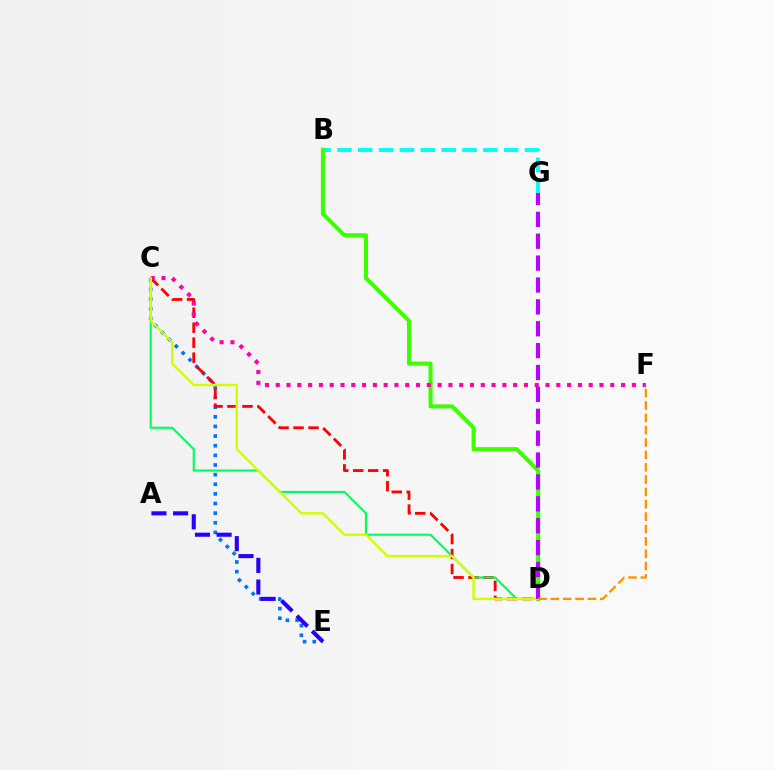{('B', 'G'): [{'color': '#00fff6', 'line_style': 'dashed', 'thickness': 2.83}], ('C', 'E'): [{'color': '#0074ff', 'line_style': 'dotted', 'thickness': 2.62}], ('B', 'D'): [{'color': '#3dff00', 'line_style': 'solid', 'thickness': 2.92}], ('C', 'D'): [{'color': '#ff0000', 'line_style': 'dashed', 'thickness': 2.03}, {'color': '#00ff5c', 'line_style': 'solid', 'thickness': 1.54}, {'color': '#d1ff00', 'line_style': 'solid', 'thickness': 1.76}], ('A', 'E'): [{'color': '#2500ff', 'line_style': 'dashed', 'thickness': 2.94}], ('C', 'F'): [{'color': '#ff00ac', 'line_style': 'dotted', 'thickness': 2.93}], ('D', 'G'): [{'color': '#b900ff', 'line_style': 'dashed', 'thickness': 2.97}], ('D', 'F'): [{'color': '#ff9400', 'line_style': 'dashed', 'thickness': 1.68}]}